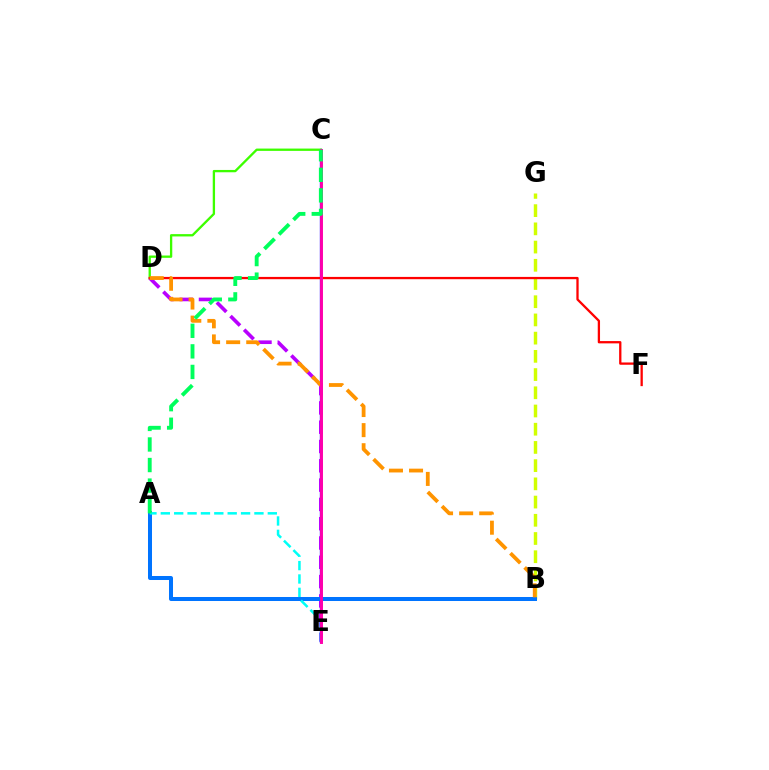{('B', 'G'): [{'color': '#d1ff00', 'line_style': 'dashed', 'thickness': 2.47}], ('C', 'E'): [{'color': '#2500ff', 'line_style': 'solid', 'thickness': 1.69}, {'color': '#ff00ac', 'line_style': 'solid', 'thickness': 2.11}], ('C', 'D'): [{'color': '#3dff00', 'line_style': 'solid', 'thickness': 1.67}], ('D', 'E'): [{'color': '#b900ff', 'line_style': 'dashed', 'thickness': 2.62}], ('A', 'B'): [{'color': '#0074ff', 'line_style': 'solid', 'thickness': 2.89}], ('D', 'F'): [{'color': '#ff0000', 'line_style': 'solid', 'thickness': 1.65}], ('B', 'D'): [{'color': '#ff9400', 'line_style': 'dashed', 'thickness': 2.73}], ('A', 'E'): [{'color': '#00fff6', 'line_style': 'dashed', 'thickness': 1.82}], ('A', 'C'): [{'color': '#00ff5c', 'line_style': 'dashed', 'thickness': 2.79}]}